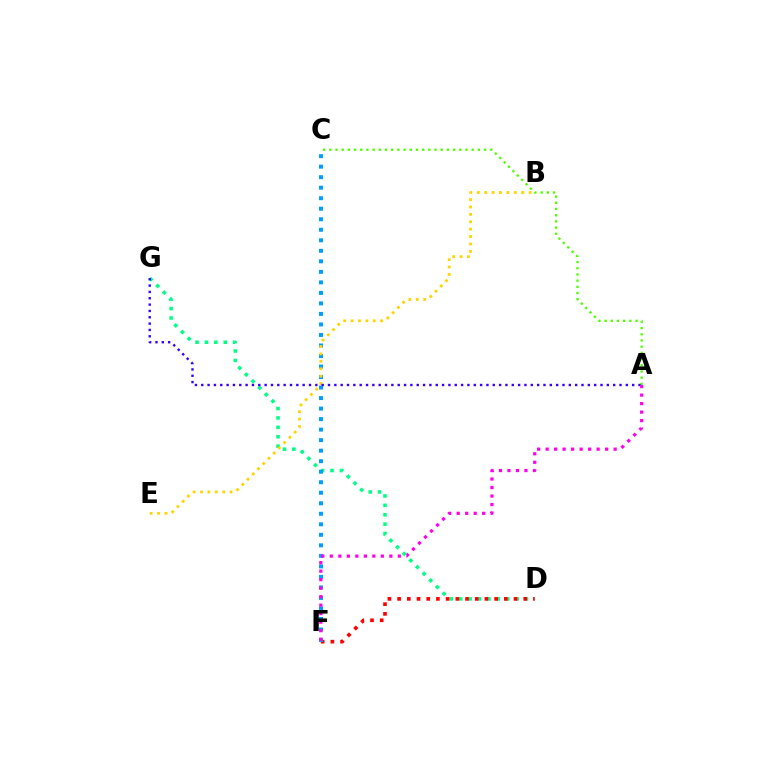{('A', 'C'): [{'color': '#4fff00', 'line_style': 'dotted', 'thickness': 1.68}], ('D', 'G'): [{'color': '#00ff86', 'line_style': 'dotted', 'thickness': 2.56}], ('D', 'F'): [{'color': '#ff0000', 'line_style': 'dotted', 'thickness': 2.64}], ('C', 'F'): [{'color': '#009eff', 'line_style': 'dotted', 'thickness': 2.86}], ('B', 'E'): [{'color': '#ffd500', 'line_style': 'dotted', 'thickness': 2.01}], ('A', 'G'): [{'color': '#3700ff', 'line_style': 'dotted', 'thickness': 1.72}], ('A', 'F'): [{'color': '#ff00ed', 'line_style': 'dotted', 'thickness': 2.31}]}